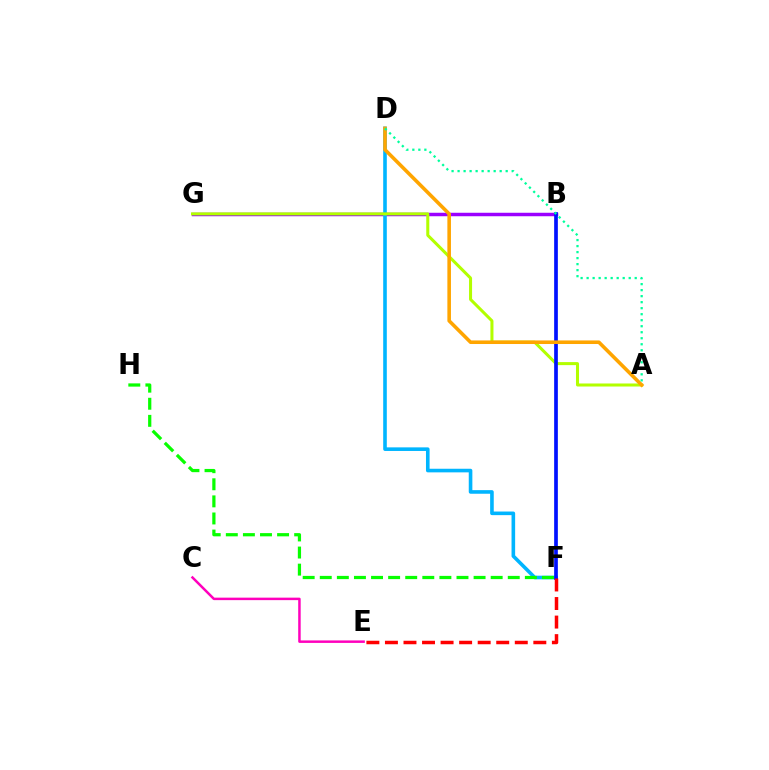{('B', 'G'): [{'color': '#9b00ff', 'line_style': 'solid', 'thickness': 2.5}], ('D', 'F'): [{'color': '#00b5ff', 'line_style': 'solid', 'thickness': 2.6}], ('C', 'E'): [{'color': '#ff00bd', 'line_style': 'solid', 'thickness': 1.79}], ('A', 'G'): [{'color': '#b3ff00', 'line_style': 'solid', 'thickness': 2.18}], ('F', 'H'): [{'color': '#08ff00', 'line_style': 'dashed', 'thickness': 2.32}], ('B', 'F'): [{'color': '#0010ff', 'line_style': 'solid', 'thickness': 2.66}], ('A', 'D'): [{'color': '#ffa500', 'line_style': 'solid', 'thickness': 2.58}, {'color': '#00ff9d', 'line_style': 'dotted', 'thickness': 1.63}], ('E', 'F'): [{'color': '#ff0000', 'line_style': 'dashed', 'thickness': 2.52}]}